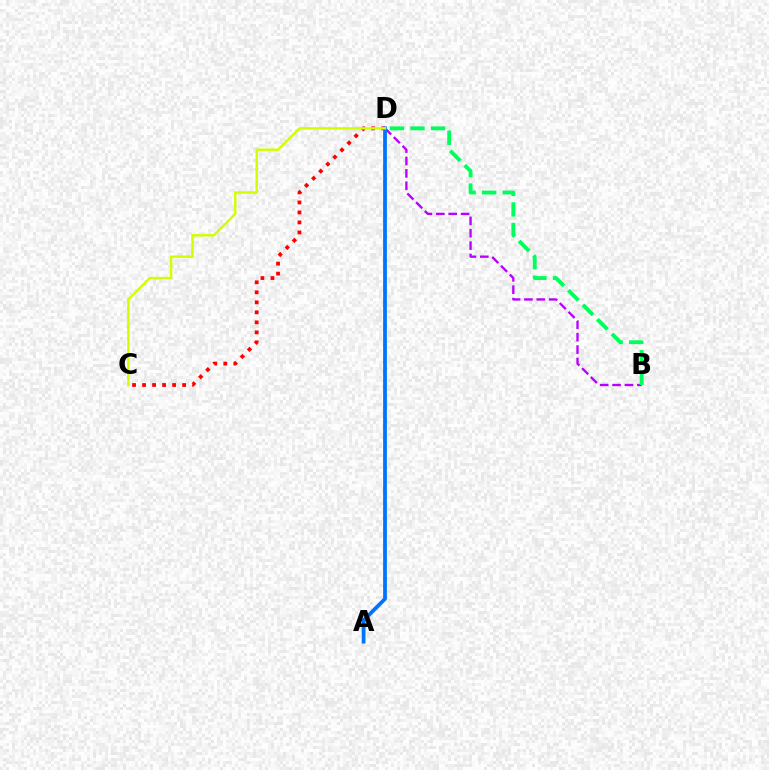{('B', 'D'): [{'color': '#b900ff', 'line_style': 'dashed', 'thickness': 1.68}, {'color': '#00ff5c', 'line_style': 'dashed', 'thickness': 2.79}], ('C', 'D'): [{'color': '#ff0000', 'line_style': 'dotted', 'thickness': 2.72}, {'color': '#d1ff00', 'line_style': 'solid', 'thickness': 1.75}], ('A', 'D'): [{'color': '#0074ff', 'line_style': 'solid', 'thickness': 2.71}]}